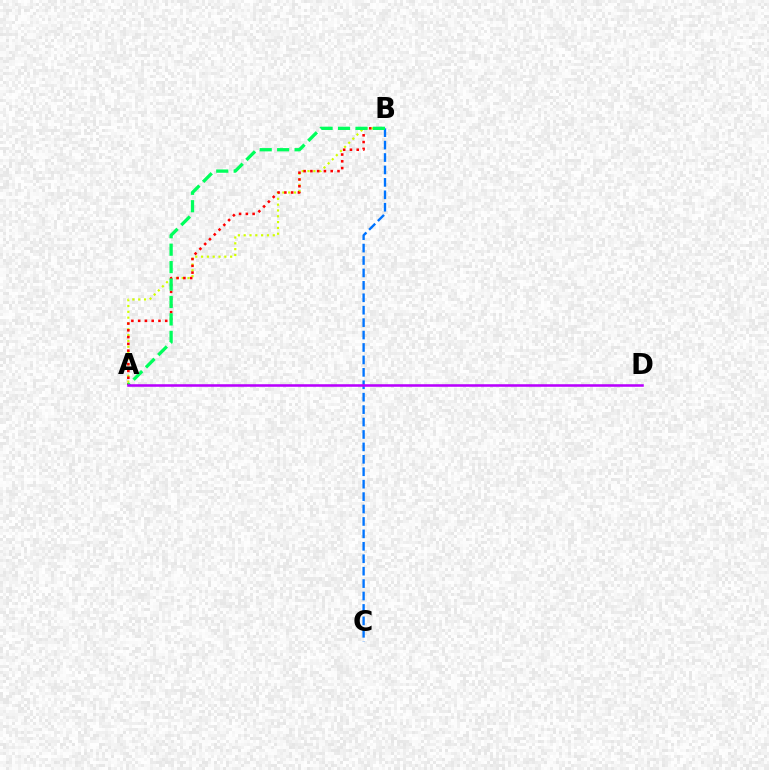{('A', 'B'): [{'color': '#d1ff00', 'line_style': 'dotted', 'thickness': 1.58}, {'color': '#ff0000', 'line_style': 'dotted', 'thickness': 1.84}, {'color': '#00ff5c', 'line_style': 'dashed', 'thickness': 2.37}], ('B', 'C'): [{'color': '#0074ff', 'line_style': 'dashed', 'thickness': 1.69}], ('A', 'D'): [{'color': '#b900ff', 'line_style': 'solid', 'thickness': 1.85}]}